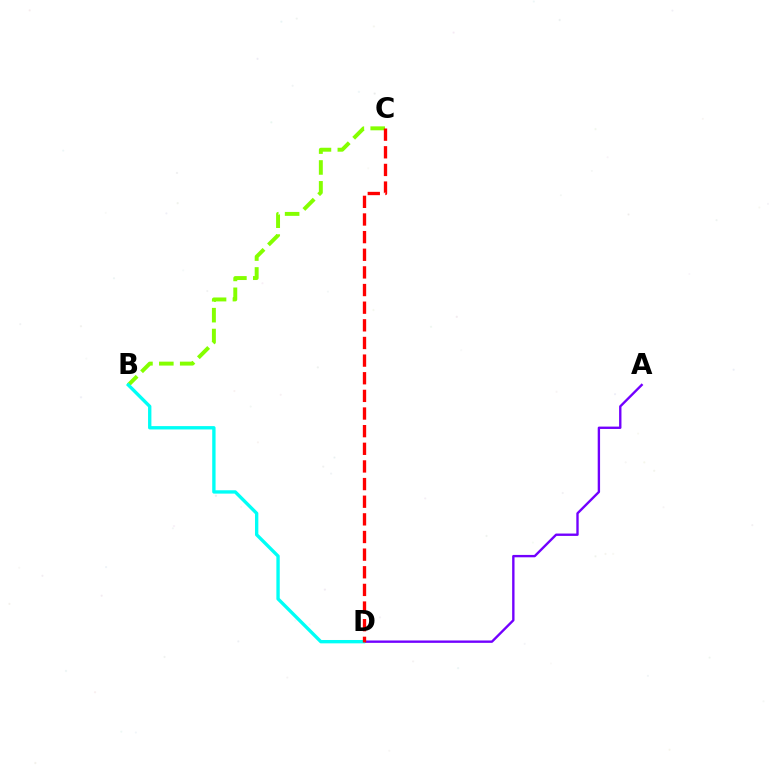{('A', 'D'): [{'color': '#7200ff', 'line_style': 'solid', 'thickness': 1.71}], ('B', 'C'): [{'color': '#84ff00', 'line_style': 'dashed', 'thickness': 2.84}], ('B', 'D'): [{'color': '#00fff6', 'line_style': 'solid', 'thickness': 2.41}], ('C', 'D'): [{'color': '#ff0000', 'line_style': 'dashed', 'thickness': 2.4}]}